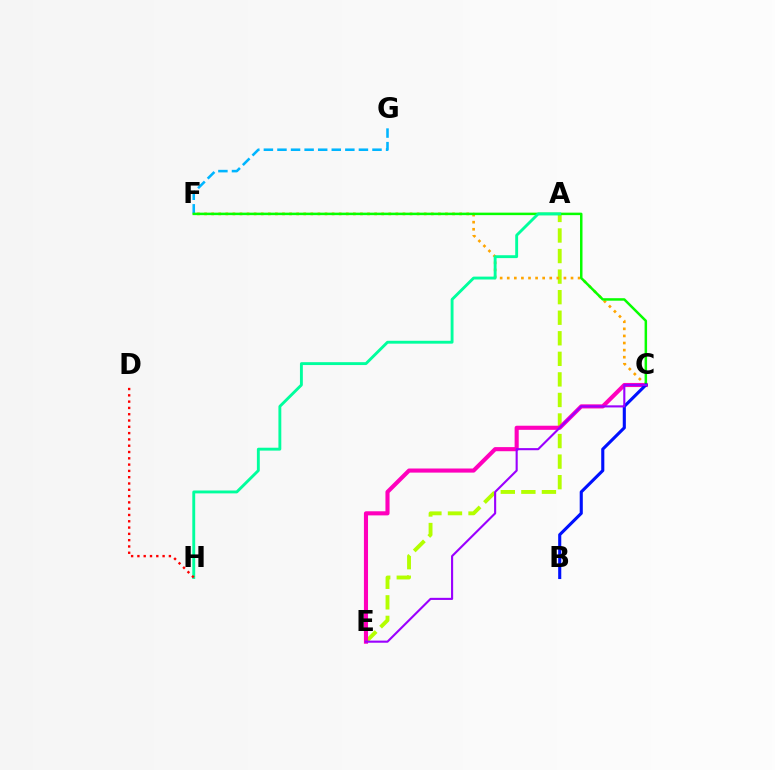{('F', 'G'): [{'color': '#00b5ff', 'line_style': 'dashed', 'thickness': 1.84}], ('A', 'E'): [{'color': '#b3ff00', 'line_style': 'dashed', 'thickness': 2.79}], ('C', 'F'): [{'color': '#ffa500', 'line_style': 'dotted', 'thickness': 1.93}, {'color': '#08ff00', 'line_style': 'solid', 'thickness': 1.79}], ('C', 'E'): [{'color': '#ff00bd', 'line_style': 'solid', 'thickness': 2.96}, {'color': '#9b00ff', 'line_style': 'solid', 'thickness': 1.52}], ('A', 'H'): [{'color': '#00ff9d', 'line_style': 'solid', 'thickness': 2.07}], ('D', 'H'): [{'color': '#ff0000', 'line_style': 'dotted', 'thickness': 1.71}], ('B', 'C'): [{'color': '#0010ff', 'line_style': 'solid', 'thickness': 2.23}]}